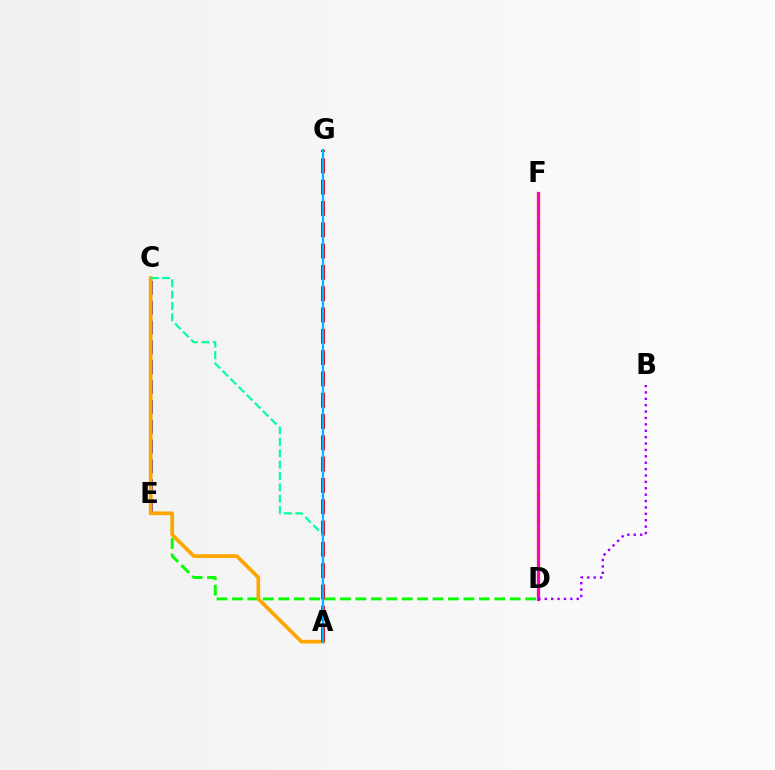{('D', 'F'): [{'color': '#b3ff00', 'line_style': 'dotted', 'thickness': 2.46}, {'color': '#ff00bd', 'line_style': 'solid', 'thickness': 2.33}], ('D', 'E'): [{'color': '#08ff00', 'line_style': 'dashed', 'thickness': 2.1}], ('C', 'E'): [{'color': '#0010ff', 'line_style': 'dashed', 'thickness': 2.69}], ('A', 'C'): [{'color': '#ffa500', 'line_style': 'solid', 'thickness': 2.66}, {'color': '#00ff9d', 'line_style': 'dashed', 'thickness': 1.54}], ('B', 'D'): [{'color': '#9b00ff', 'line_style': 'dotted', 'thickness': 1.74}], ('A', 'G'): [{'color': '#ff0000', 'line_style': 'dashed', 'thickness': 2.89}, {'color': '#00b5ff', 'line_style': 'solid', 'thickness': 1.61}]}